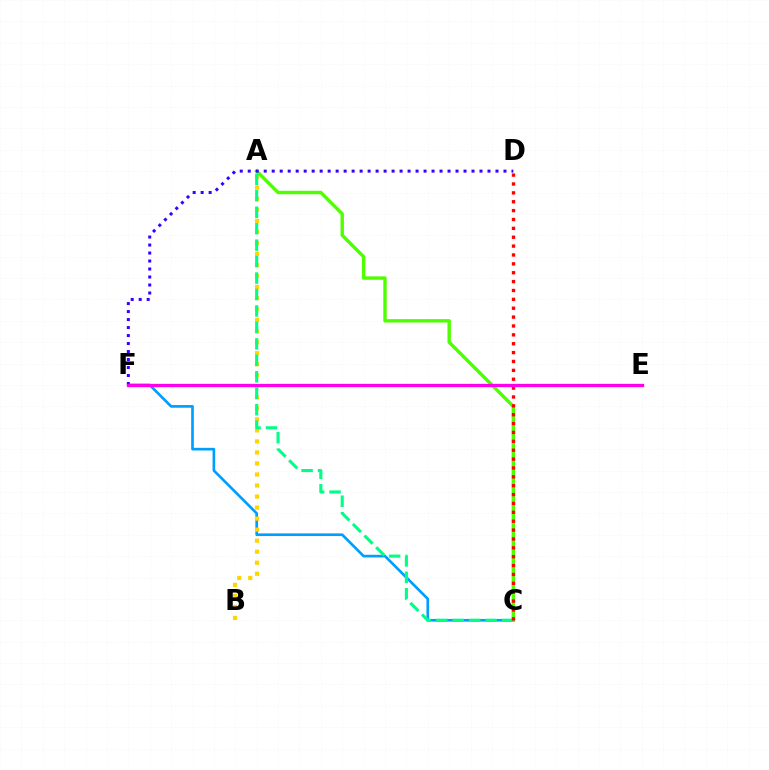{('C', 'F'): [{'color': '#009eff', 'line_style': 'solid', 'thickness': 1.92}], ('A', 'B'): [{'color': '#ffd500', 'line_style': 'dotted', 'thickness': 3.0}], ('A', 'C'): [{'color': '#4fff00', 'line_style': 'solid', 'thickness': 2.45}, {'color': '#00ff86', 'line_style': 'dashed', 'thickness': 2.24}], ('C', 'D'): [{'color': '#ff0000', 'line_style': 'dotted', 'thickness': 2.41}], ('D', 'F'): [{'color': '#3700ff', 'line_style': 'dotted', 'thickness': 2.17}], ('E', 'F'): [{'color': '#ff00ed', 'line_style': 'solid', 'thickness': 2.37}]}